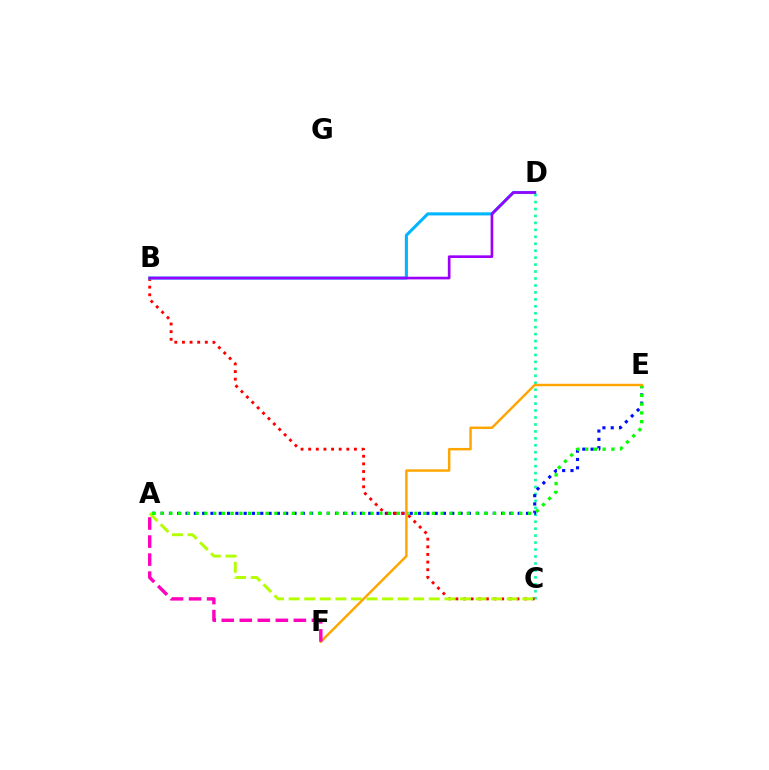{('C', 'D'): [{'color': '#00ff9d', 'line_style': 'dotted', 'thickness': 1.89}], ('A', 'E'): [{'color': '#0010ff', 'line_style': 'dotted', 'thickness': 2.26}, {'color': '#08ff00', 'line_style': 'dotted', 'thickness': 2.38}], ('B', 'C'): [{'color': '#ff0000', 'line_style': 'dotted', 'thickness': 2.07}], ('A', 'C'): [{'color': '#b3ff00', 'line_style': 'dashed', 'thickness': 2.12}], ('B', 'D'): [{'color': '#00b5ff', 'line_style': 'solid', 'thickness': 2.22}, {'color': '#9b00ff', 'line_style': 'solid', 'thickness': 1.92}], ('E', 'F'): [{'color': '#ffa500', 'line_style': 'solid', 'thickness': 1.76}], ('A', 'F'): [{'color': '#ff00bd', 'line_style': 'dashed', 'thickness': 2.45}]}